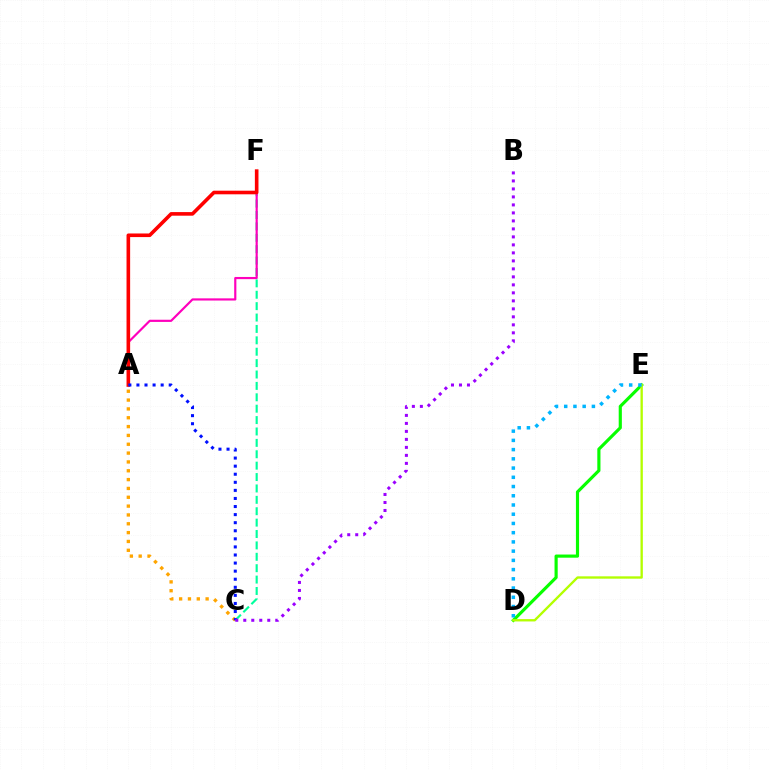{('C', 'F'): [{'color': '#00ff9d', 'line_style': 'dashed', 'thickness': 1.55}], ('D', 'E'): [{'color': '#08ff00', 'line_style': 'solid', 'thickness': 2.27}, {'color': '#b3ff00', 'line_style': 'solid', 'thickness': 1.69}, {'color': '#00b5ff', 'line_style': 'dotted', 'thickness': 2.51}], ('A', 'F'): [{'color': '#ff00bd', 'line_style': 'solid', 'thickness': 1.57}, {'color': '#ff0000', 'line_style': 'solid', 'thickness': 2.6}], ('A', 'C'): [{'color': '#ffa500', 'line_style': 'dotted', 'thickness': 2.4}, {'color': '#0010ff', 'line_style': 'dotted', 'thickness': 2.19}], ('B', 'C'): [{'color': '#9b00ff', 'line_style': 'dotted', 'thickness': 2.17}]}